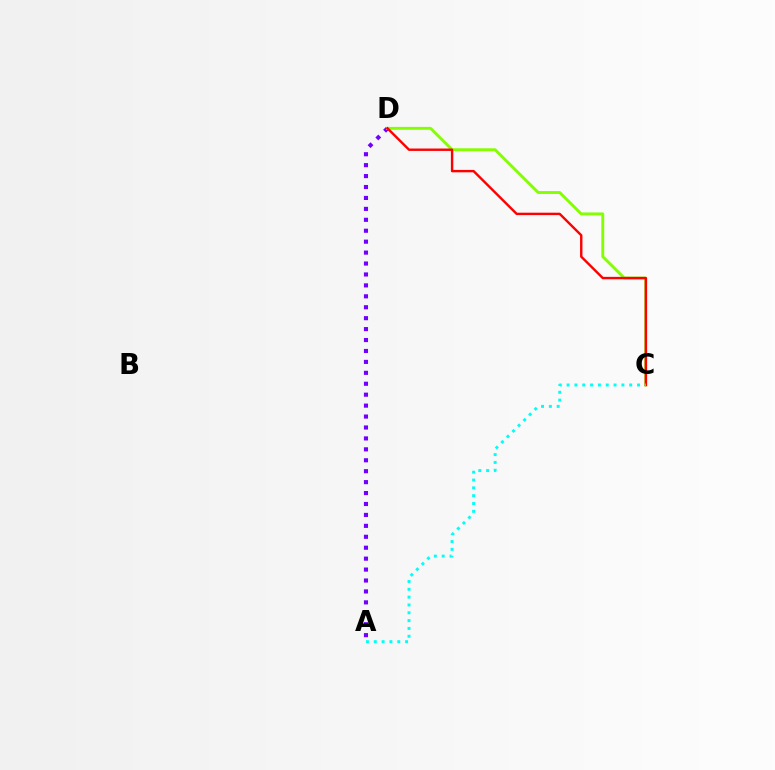{('A', 'D'): [{'color': '#7200ff', 'line_style': 'dotted', 'thickness': 2.97}], ('C', 'D'): [{'color': '#84ff00', 'line_style': 'solid', 'thickness': 2.08}, {'color': '#ff0000', 'line_style': 'solid', 'thickness': 1.73}], ('A', 'C'): [{'color': '#00fff6', 'line_style': 'dotted', 'thickness': 2.13}]}